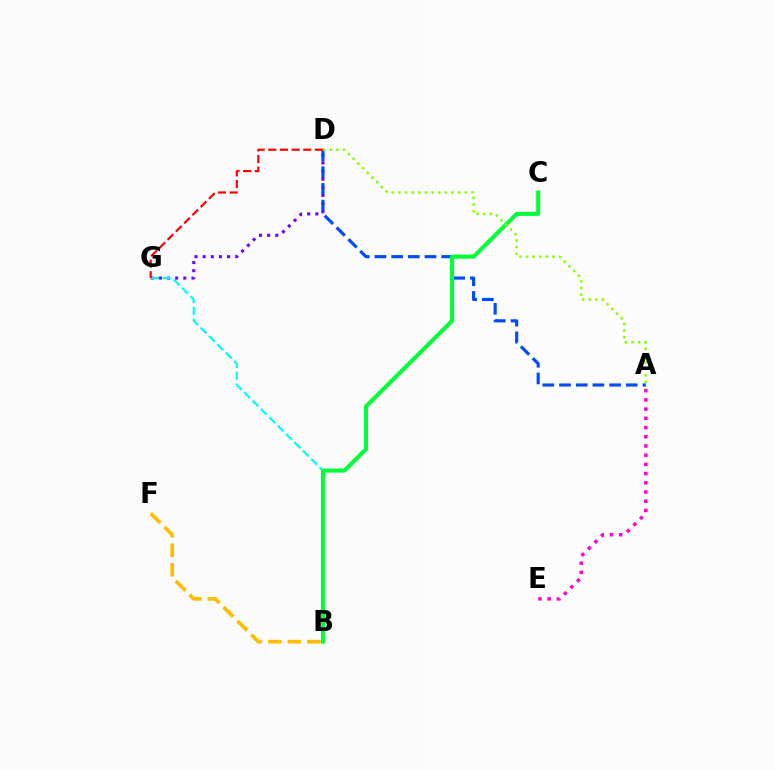{('D', 'G'): [{'color': '#7200ff', 'line_style': 'dotted', 'thickness': 2.21}, {'color': '#ff0000', 'line_style': 'dashed', 'thickness': 1.58}], ('A', 'E'): [{'color': '#ff00cf', 'line_style': 'dotted', 'thickness': 2.5}], ('B', 'G'): [{'color': '#00fff6', 'line_style': 'dashed', 'thickness': 1.61}], ('A', 'D'): [{'color': '#004bff', 'line_style': 'dashed', 'thickness': 2.27}, {'color': '#84ff00', 'line_style': 'dotted', 'thickness': 1.8}], ('B', 'C'): [{'color': '#00ff39', 'line_style': 'solid', 'thickness': 2.92}], ('B', 'F'): [{'color': '#ffbd00', 'line_style': 'dashed', 'thickness': 2.65}]}